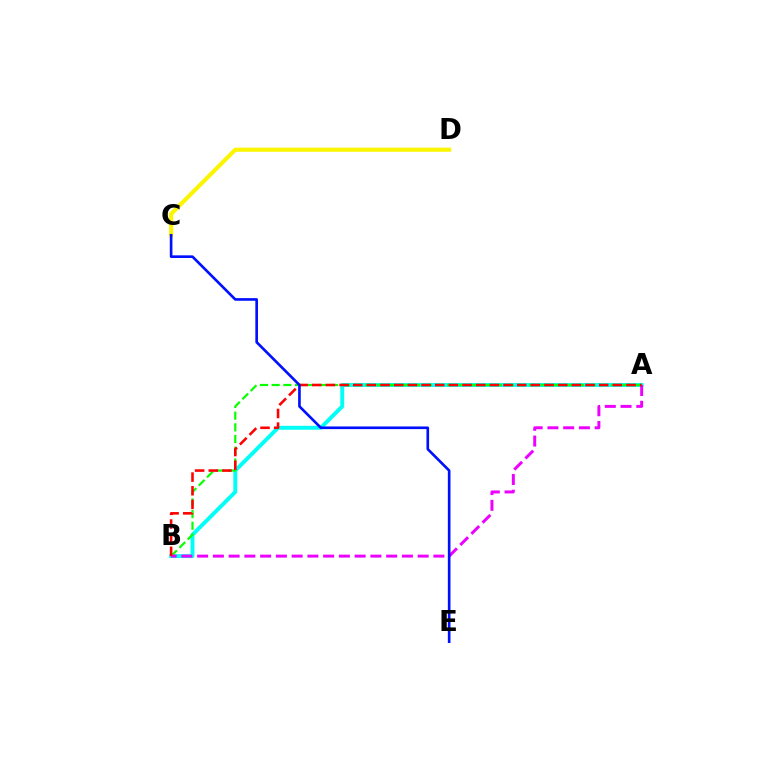{('C', 'D'): [{'color': '#fcf500', 'line_style': 'solid', 'thickness': 2.97}], ('A', 'B'): [{'color': '#00fff6', 'line_style': 'solid', 'thickness': 2.82}, {'color': '#08ff00', 'line_style': 'dashed', 'thickness': 1.59}, {'color': '#ee00ff', 'line_style': 'dashed', 'thickness': 2.14}, {'color': '#ff0000', 'line_style': 'dashed', 'thickness': 1.86}], ('C', 'E'): [{'color': '#0010ff', 'line_style': 'solid', 'thickness': 1.9}]}